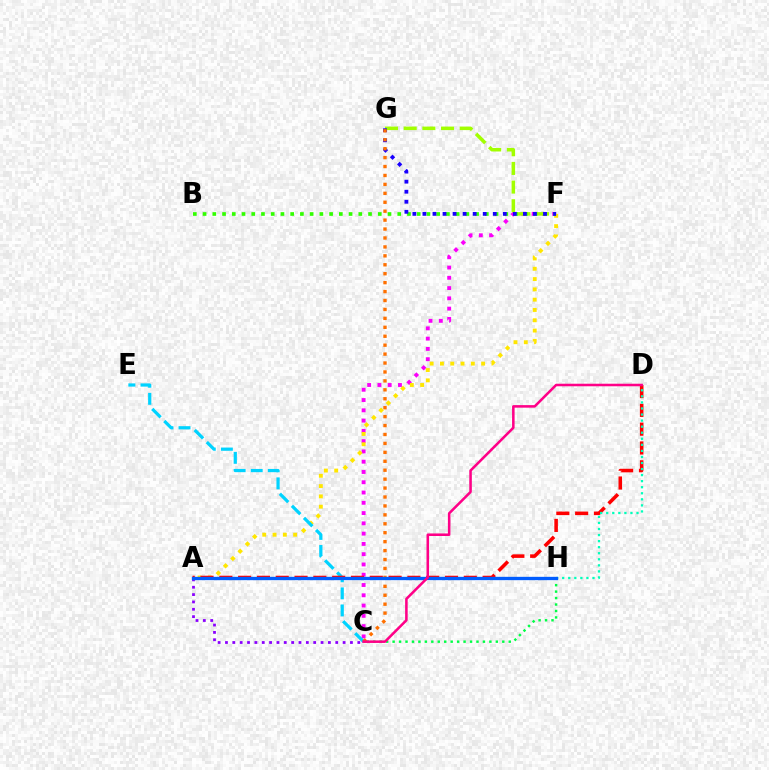{('C', 'F'): [{'color': '#fa00f9', 'line_style': 'dotted', 'thickness': 2.79}], ('F', 'G'): [{'color': '#a2ff00', 'line_style': 'dashed', 'thickness': 2.54}, {'color': '#1900ff', 'line_style': 'dotted', 'thickness': 2.73}], ('A', 'F'): [{'color': '#ffe600', 'line_style': 'dotted', 'thickness': 2.8}], ('C', 'H'): [{'color': '#00ff45', 'line_style': 'dotted', 'thickness': 1.75}], ('A', 'C'): [{'color': '#8a00ff', 'line_style': 'dotted', 'thickness': 2.0}], ('B', 'F'): [{'color': '#31ff00', 'line_style': 'dotted', 'thickness': 2.64}], ('C', 'E'): [{'color': '#00d3ff', 'line_style': 'dashed', 'thickness': 2.32}], ('A', 'D'): [{'color': '#ff0000', 'line_style': 'dashed', 'thickness': 2.55}], ('D', 'H'): [{'color': '#00ffbb', 'line_style': 'dotted', 'thickness': 1.65}], ('C', 'G'): [{'color': '#ff7000', 'line_style': 'dotted', 'thickness': 2.43}], ('A', 'H'): [{'color': '#005dff', 'line_style': 'solid', 'thickness': 2.4}], ('C', 'D'): [{'color': '#ff0088', 'line_style': 'solid', 'thickness': 1.83}]}